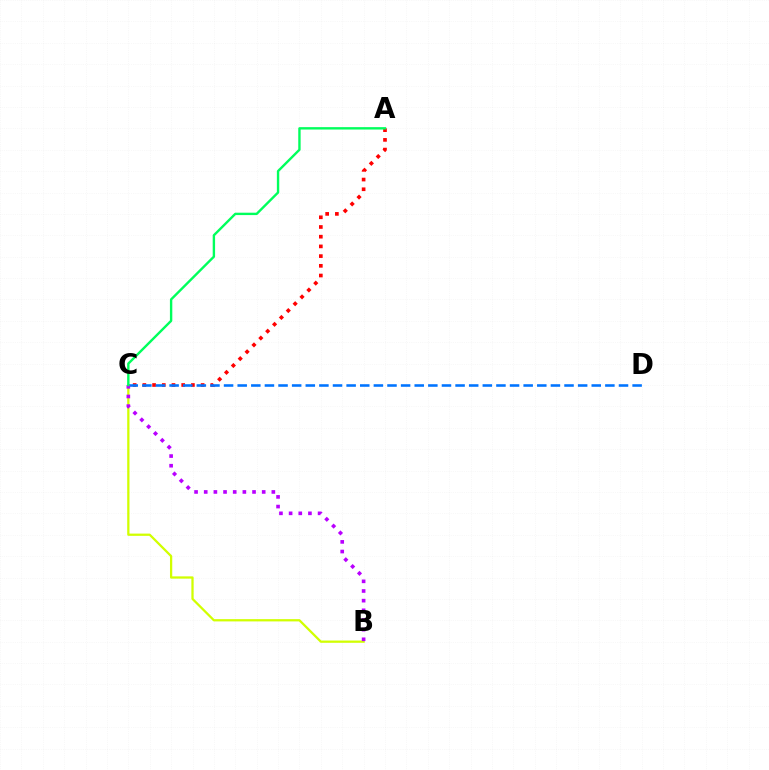{('A', 'C'): [{'color': '#ff0000', 'line_style': 'dotted', 'thickness': 2.64}, {'color': '#00ff5c', 'line_style': 'solid', 'thickness': 1.72}], ('B', 'C'): [{'color': '#d1ff00', 'line_style': 'solid', 'thickness': 1.63}, {'color': '#b900ff', 'line_style': 'dotted', 'thickness': 2.62}], ('C', 'D'): [{'color': '#0074ff', 'line_style': 'dashed', 'thickness': 1.85}]}